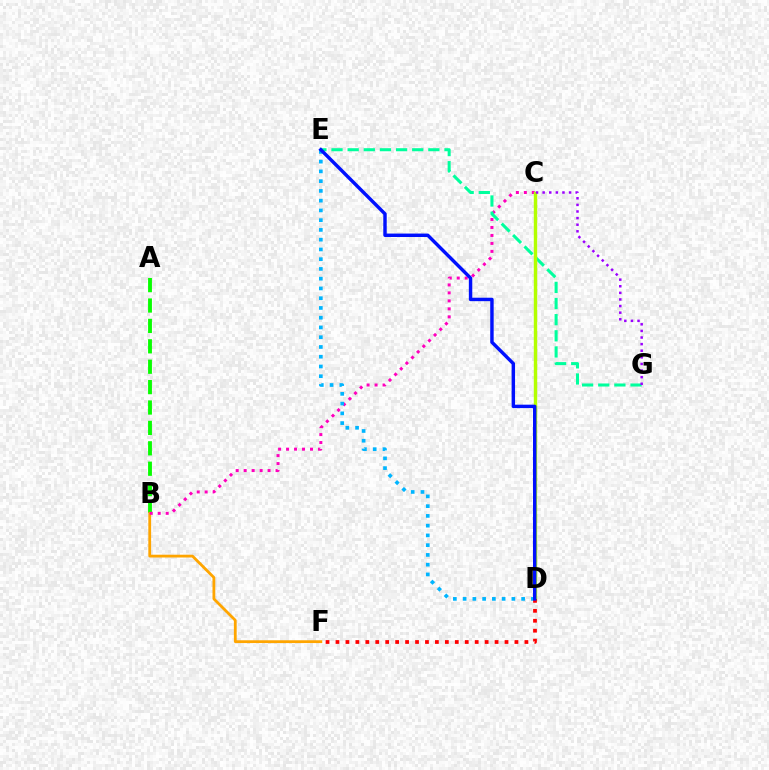{('A', 'B'): [{'color': '#08ff00', 'line_style': 'dashed', 'thickness': 2.77}], ('B', 'F'): [{'color': '#ffa500', 'line_style': 'solid', 'thickness': 2.01}], ('B', 'C'): [{'color': '#ff00bd', 'line_style': 'dotted', 'thickness': 2.17}], ('D', 'E'): [{'color': '#00b5ff', 'line_style': 'dotted', 'thickness': 2.65}, {'color': '#0010ff', 'line_style': 'solid', 'thickness': 2.47}], ('E', 'G'): [{'color': '#00ff9d', 'line_style': 'dashed', 'thickness': 2.19}], ('C', 'D'): [{'color': '#b3ff00', 'line_style': 'solid', 'thickness': 2.45}], ('C', 'G'): [{'color': '#9b00ff', 'line_style': 'dotted', 'thickness': 1.79}], ('D', 'F'): [{'color': '#ff0000', 'line_style': 'dotted', 'thickness': 2.7}]}